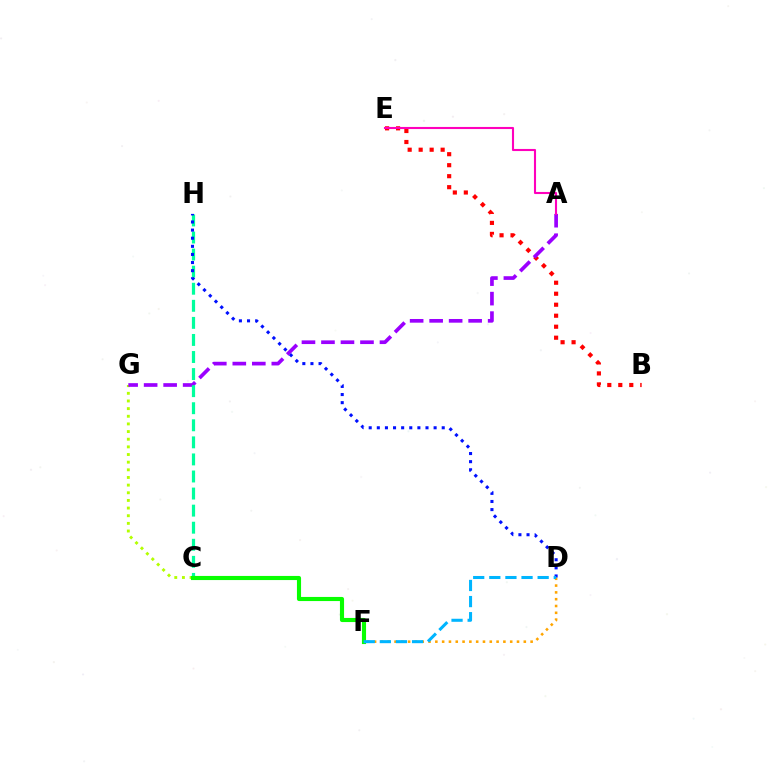{('C', 'G'): [{'color': '#b3ff00', 'line_style': 'dotted', 'thickness': 2.08}], ('D', 'F'): [{'color': '#ffa500', 'line_style': 'dotted', 'thickness': 1.85}, {'color': '#00b5ff', 'line_style': 'dashed', 'thickness': 2.19}], ('B', 'E'): [{'color': '#ff0000', 'line_style': 'dotted', 'thickness': 2.99}], ('A', 'G'): [{'color': '#9b00ff', 'line_style': 'dashed', 'thickness': 2.65}], ('C', 'H'): [{'color': '#00ff9d', 'line_style': 'dashed', 'thickness': 2.32}], ('D', 'H'): [{'color': '#0010ff', 'line_style': 'dotted', 'thickness': 2.2}], ('C', 'F'): [{'color': '#08ff00', 'line_style': 'solid', 'thickness': 2.97}], ('A', 'E'): [{'color': '#ff00bd', 'line_style': 'solid', 'thickness': 1.51}]}